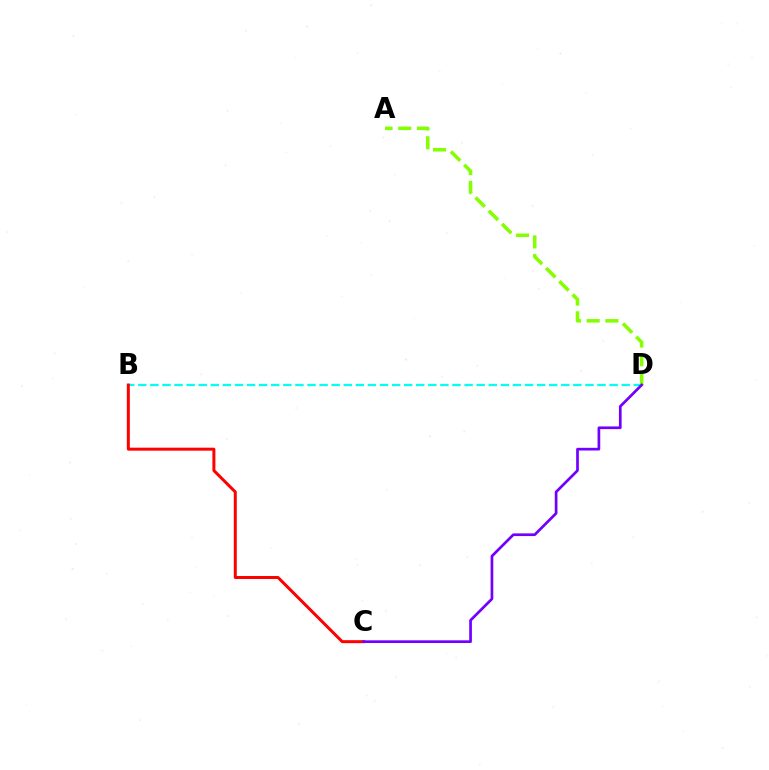{('B', 'D'): [{'color': '#00fff6', 'line_style': 'dashed', 'thickness': 1.64}], ('A', 'D'): [{'color': '#84ff00', 'line_style': 'dashed', 'thickness': 2.54}], ('B', 'C'): [{'color': '#ff0000', 'line_style': 'solid', 'thickness': 2.15}], ('C', 'D'): [{'color': '#7200ff', 'line_style': 'solid', 'thickness': 1.94}]}